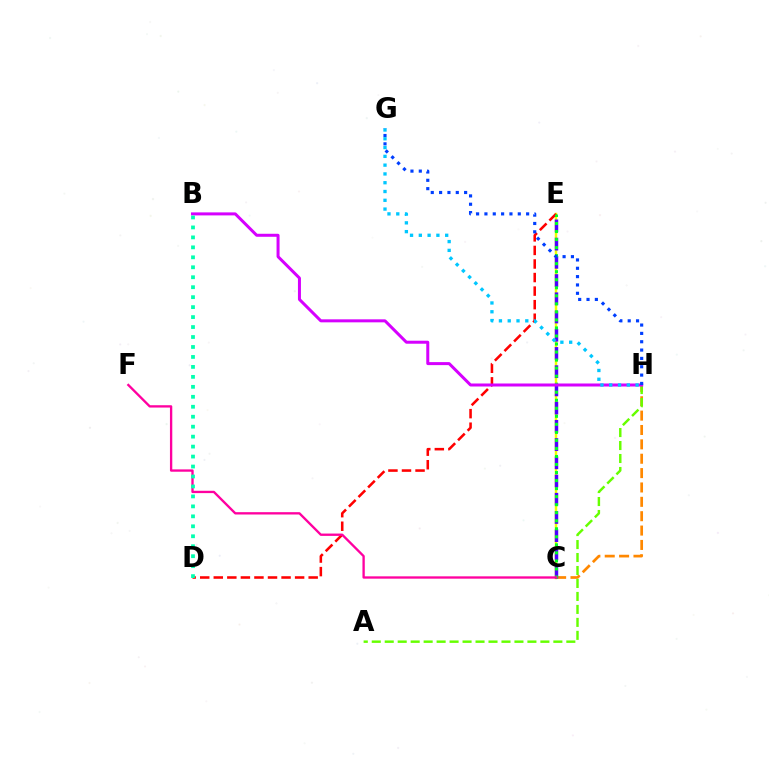{('C', 'E'): [{'color': '#eeff00', 'line_style': 'solid', 'thickness': 1.78}, {'color': '#4f00ff', 'line_style': 'dashed', 'thickness': 2.48}, {'color': '#00ff27', 'line_style': 'dotted', 'thickness': 2.18}], ('D', 'E'): [{'color': '#ff0000', 'line_style': 'dashed', 'thickness': 1.84}], ('C', 'H'): [{'color': '#ff8800', 'line_style': 'dashed', 'thickness': 1.95}], ('A', 'H'): [{'color': '#66ff00', 'line_style': 'dashed', 'thickness': 1.76}], ('C', 'F'): [{'color': '#ff00a0', 'line_style': 'solid', 'thickness': 1.68}], ('B', 'H'): [{'color': '#d600ff', 'line_style': 'solid', 'thickness': 2.17}], ('G', 'H'): [{'color': '#003fff', 'line_style': 'dotted', 'thickness': 2.27}, {'color': '#00c7ff', 'line_style': 'dotted', 'thickness': 2.39}], ('B', 'D'): [{'color': '#00ffaf', 'line_style': 'dotted', 'thickness': 2.71}]}